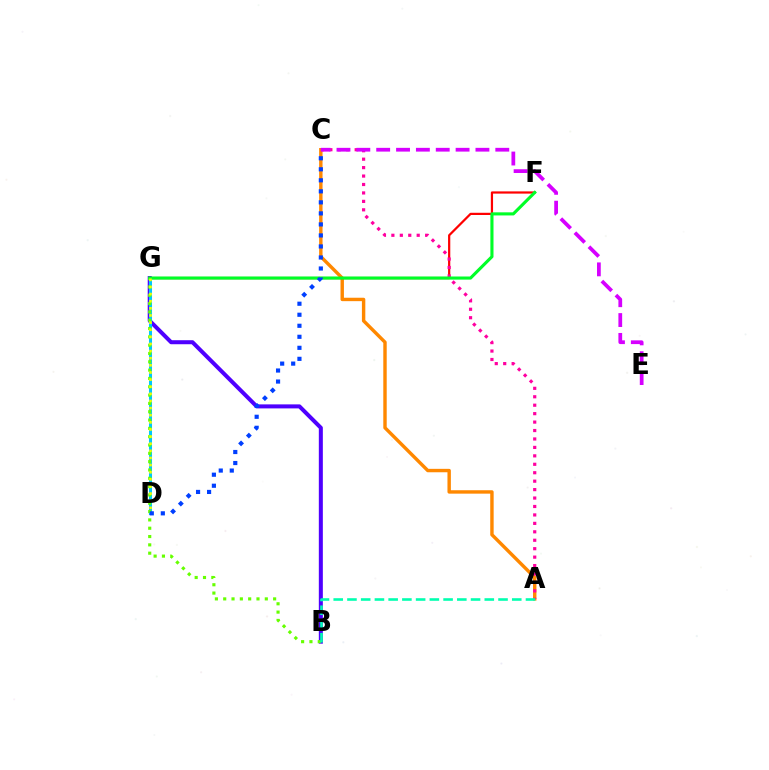{('A', 'C'): [{'color': '#ff8800', 'line_style': 'solid', 'thickness': 2.46}, {'color': '#ff00a0', 'line_style': 'dotted', 'thickness': 2.29}], ('B', 'G'): [{'color': '#4f00ff', 'line_style': 'solid', 'thickness': 2.9}, {'color': '#66ff00', 'line_style': 'dotted', 'thickness': 2.26}], ('F', 'G'): [{'color': '#ff0000', 'line_style': 'solid', 'thickness': 1.6}, {'color': '#00ff27', 'line_style': 'solid', 'thickness': 2.24}], ('D', 'G'): [{'color': '#00c7ff', 'line_style': 'solid', 'thickness': 2.19}, {'color': '#eeff00', 'line_style': 'dotted', 'thickness': 1.94}], ('C', 'E'): [{'color': '#d600ff', 'line_style': 'dashed', 'thickness': 2.7}], ('A', 'B'): [{'color': '#00ffaf', 'line_style': 'dashed', 'thickness': 1.87}], ('C', 'D'): [{'color': '#003fff', 'line_style': 'dotted', 'thickness': 2.99}]}